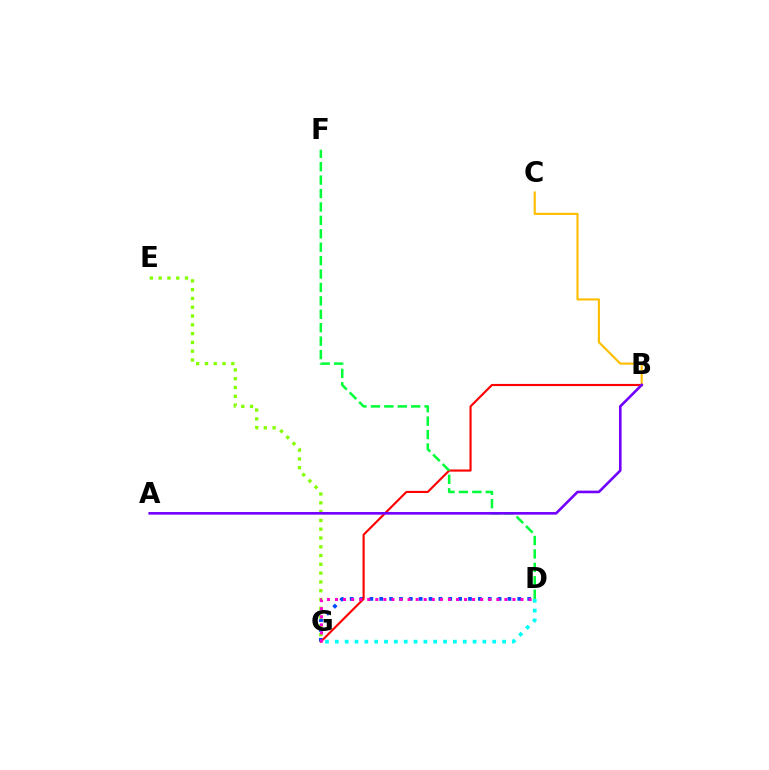{('D', 'G'): [{'color': '#004bff', 'line_style': 'dotted', 'thickness': 2.68}, {'color': '#00fff6', 'line_style': 'dotted', 'thickness': 2.67}, {'color': '#ff00cf', 'line_style': 'dotted', 'thickness': 2.19}], ('B', 'G'): [{'color': '#ff0000', 'line_style': 'solid', 'thickness': 1.54}], ('B', 'C'): [{'color': '#ffbd00', 'line_style': 'solid', 'thickness': 1.53}], ('E', 'G'): [{'color': '#84ff00', 'line_style': 'dotted', 'thickness': 2.39}], ('D', 'F'): [{'color': '#00ff39', 'line_style': 'dashed', 'thickness': 1.82}], ('A', 'B'): [{'color': '#7200ff', 'line_style': 'solid', 'thickness': 1.89}]}